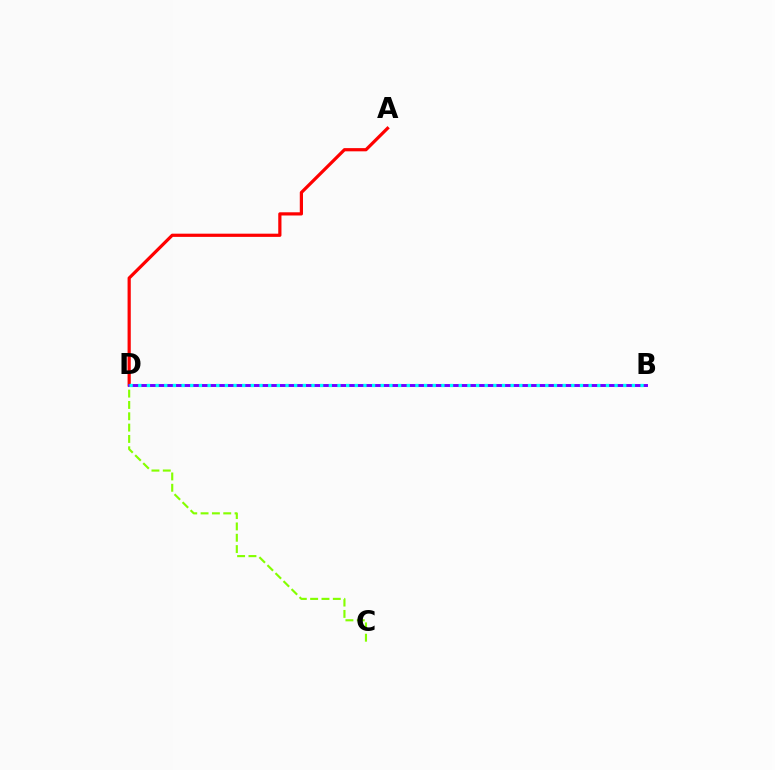{('A', 'D'): [{'color': '#ff0000', 'line_style': 'solid', 'thickness': 2.31}], ('C', 'D'): [{'color': '#84ff00', 'line_style': 'dashed', 'thickness': 1.54}], ('B', 'D'): [{'color': '#7200ff', 'line_style': 'solid', 'thickness': 2.11}, {'color': '#00fff6', 'line_style': 'dotted', 'thickness': 2.35}]}